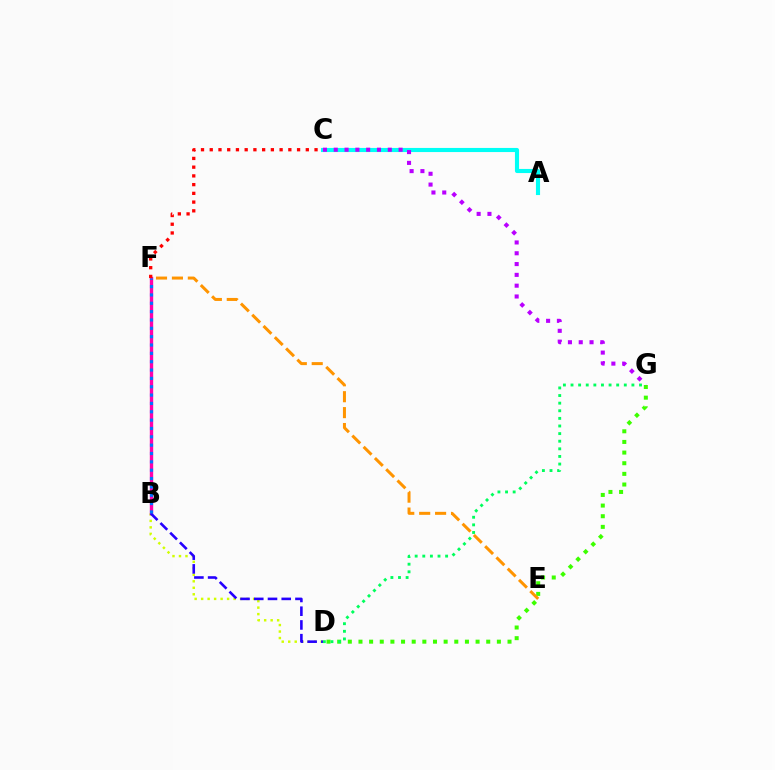{('D', 'G'): [{'color': '#3dff00', 'line_style': 'dotted', 'thickness': 2.89}, {'color': '#00ff5c', 'line_style': 'dotted', 'thickness': 2.07}], ('B', 'D'): [{'color': '#d1ff00', 'line_style': 'dotted', 'thickness': 1.76}, {'color': '#2500ff', 'line_style': 'dashed', 'thickness': 1.87}], ('E', 'F'): [{'color': '#ff9400', 'line_style': 'dashed', 'thickness': 2.16}], ('A', 'C'): [{'color': '#00fff6', 'line_style': 'solid', 'thickness': 2.96}], ('C', 'G'): [{'color': '#b900ff', 'line_style': 'dotted', 'thickness': 2.94}], ('B', 'F'): [{'color': '#ff00ac', 'line_style': 'solid', 'thickness': 2.42}, {'color': '#0074ff', 'line_style': 'dotted', 'thickness': 2.27}], ('C', 'F'): [{'color': '#ff0000', 'line_style': 'dotted', 'thickness': 2.37}]}